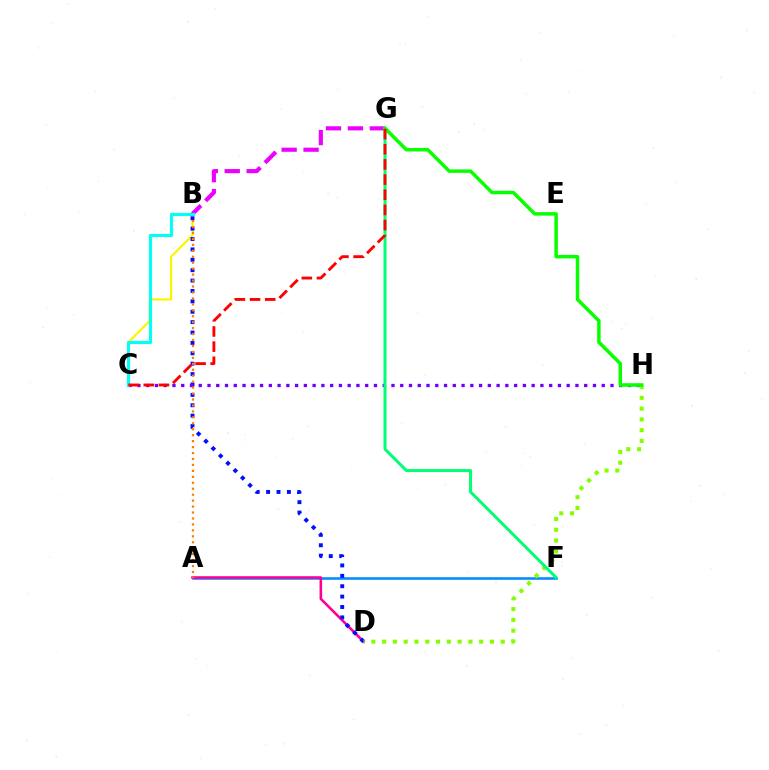{('A', 'F'): [{'color': '#008cff', 'line_style': 'solid', 'thickness': 1.85}], ('B', 'C'): [{'color': '#fcf500', 'line_style': 'solid', 'thickness': 1.58}, {'color': '#00fff6', 'line_style': 'solid', 'thickness': 2.26}], ('A', 'D'): [{'color': '#ff0094', 'line_style': 'solid', 'thickness': 1.87}], ('B', 'D'): [{'color': '#0010ff', 'line_style': 'dotted', 'thickness': 2.82}], ('B', 'G'): [{'color': '#ee00ff', 'line_style': 'dashed', 'thickness': 2.98}], ('C', 'H'): [{'color': '#7200ff', 'line_style': 'dotted', 'thickness': 2.38}], ('D', 'H'): [{'color': '#84ff00', 'line_style': 'dotted', 'thickness': 2.93}], ('F', 'G'): [{'color': '#00ff74', 'line_style': 'solid', 'thickness': 2.16}], ('A', 'B'): [{'color': '#ff7c00', 'line_style': 'dotted', 'thickness': 1.62}], ('G', 'H'): [{'color': '#08ff00', 'line_style': 'solid', 'thickness': 2.51}], ('C', 'G'): [{'color': '#ff0000', 'line_style': 'dashed', 'thickness': 2.06}]}